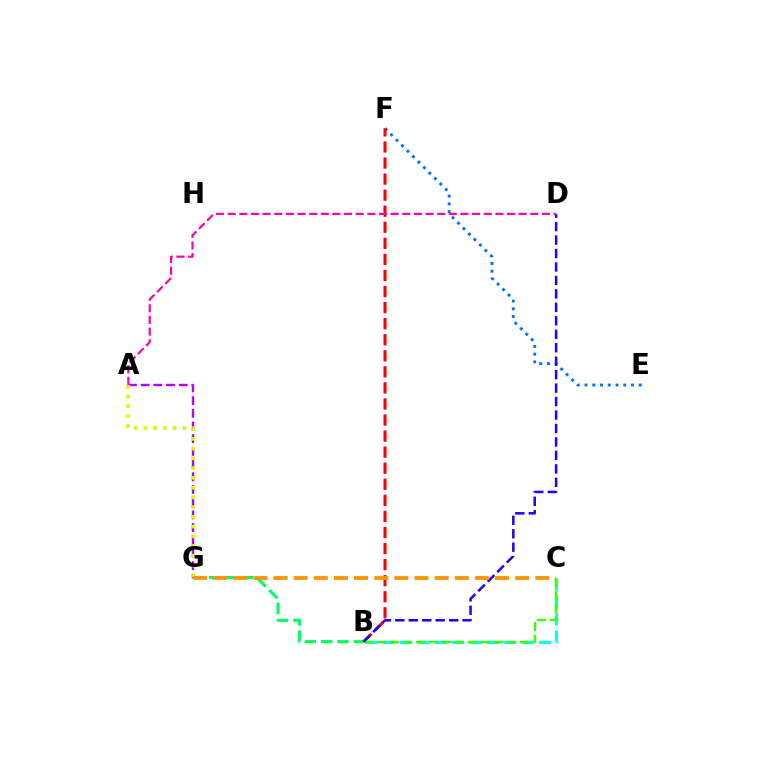{('B', 'C'): [{'color': '#00fff6', 'line_style': 'dashed', 'thickness': 2.36}, {'color': '#3dff00', 'line_style': 'dashed', 'thickness': 1.77}], ('B', 'G'): [{'color': '#00ff5c', 'line_style': 'dashed', 'thickness': 2.22}], ('A', 'G'): [{'color': '#b900ff', 'line_style': 'dashed', 'thickness': 1.72}, {'color': '#d1ff00', 'line_style': 'dotted', 'thickness': 2.65}], ('E', 'F'): [{'color': '#0074ff', 'line_style': 'dotted', 'thickness': 2.1}], ('B', 'F'): [{'color': '#ff0000', 'line_style': 'dashed', 'thickness': 2.18}], ('B', 'D'): [{'color': '#2500ff', 'line_style': 'dashed', 'thickness': 1.83}], ('C', 'G'): [{'color': '#ff9400', 'line_style': 'dashed', 'thickness': 2.74}], ('A', 'D'): [{'color': '#ff00ac', 'line_style': 'dashed', 'thickness': 1.58}]}